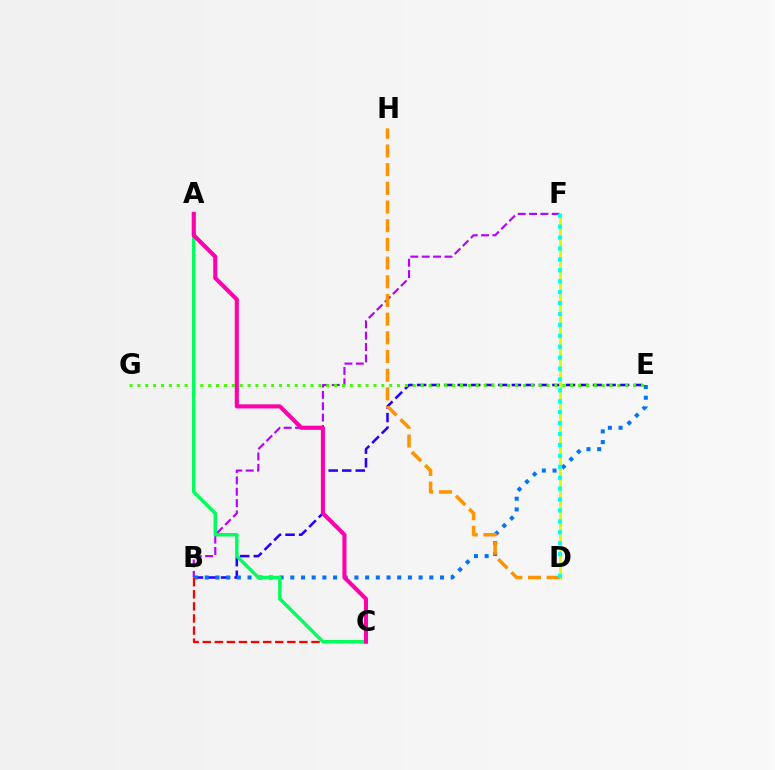{('B', 'F'): [{'color': '#b900ff', 'line_style': 'dashed', 'thickness': 1.54}], ('B', 'E'): [{'color': '#2500ff', 'line_style': 'dashed', 'thickness': 1.84}, {'color': '#0074ff', 'line_style': 'dotted', 'thickness': 2.91}], ('E', 'G'): [{'color': '#3dff00', 'line_style': 'dotted', 'thickness': 2.14}], ('B', 'C'): [{'color': '#ff0000', 'line_style': 'dashed', 'thickness': 1.64}], ('A', 'C'): [{'color': '#00ff5c', 'line_style': 'solid', 'thickness': 2.5}, {'color': '#ff00ac', 'line_style': 'solid', 'thickness': 2.95}], ('D', 'F'): [{'color': '#d1ff00', 'line_style': 'solid', 'thickness': 1.95}, {'color': '#00fff6', 'line_style': 'dotted', 'thickness': 2.97}], ('D', 'H'): [{'color': '#ff9400', 'line_style': 'dashed', 'thickness': 2.54}]}